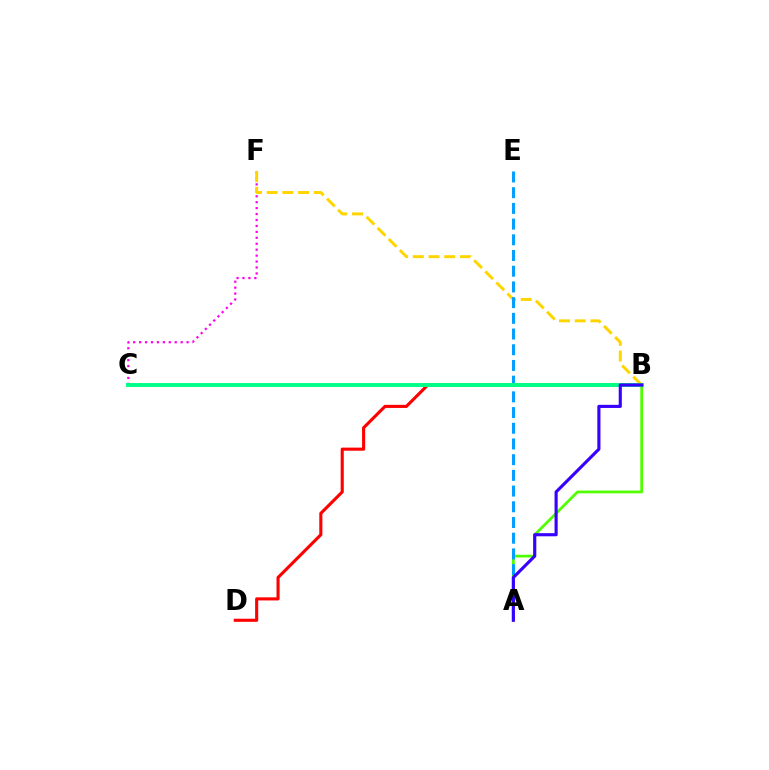{('C', 'F'): [{'color': '#ff00ed', 'line_style': 'dotted', 'thickness': 1.61}], ('B', 'D'): [{'color': '#ff0000', 'line_style': 'solid', 'thickness': 2.23}], ('B', 'F'): [{'color': '#ffd500', 'line_style': 'dashed', 'thickness': 2.13}], ('A', 'B'): [{'color': '#4fff00', 'line_style': 'solid', 'thickness': 1.97}, {'color': '#3700ff', 'line_style': 'solid', 'thickness': 2.25}], ('A', 'E'): [{'color': '#009eff', 'line_style': 'dashed', 'thickness': 2.13}], ('B', 'C'): [{'color': '#00ff86', 'line_style': 'solid', 'thickness': 2.83}]}